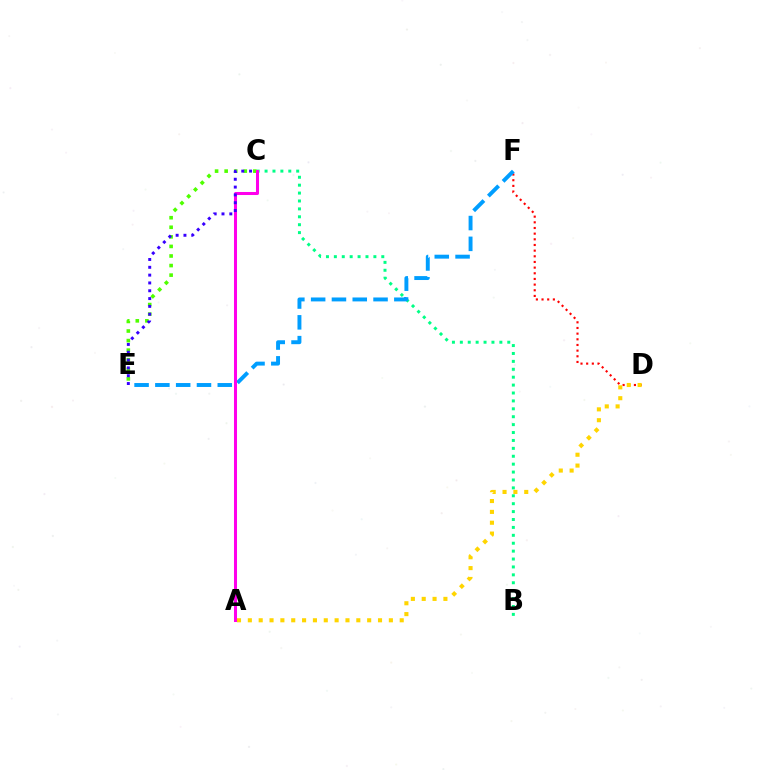{('C', 'E'): [{'color': '#4fff00', 'line_style': 'dotted', 'thickness': 2.6}, {'color': '#3700ff', 'line_style': 'dotted', 'thickness': 2.12}], ('D', 'F'): [{'color': '#ff0000', 'line_style': 'dotted', 'thickness': 1.54}], ('B', 'C'): [{'color': '#00ff86', 'line_style': 'dotted', 'thickness': 2.15}], ('A', 'D'): [{'color': '#ffd500', 'line_style': 'dotted', 'thickness': 2.95}], ('E', 'F'): [{'color': '#009eff', 'line_style': 'dashed', 'thickness': 2.83}], ('A', 'C'): [{'color': '#ff00ed', 'line_style': 'solid', 'thickness': 2.18}]}